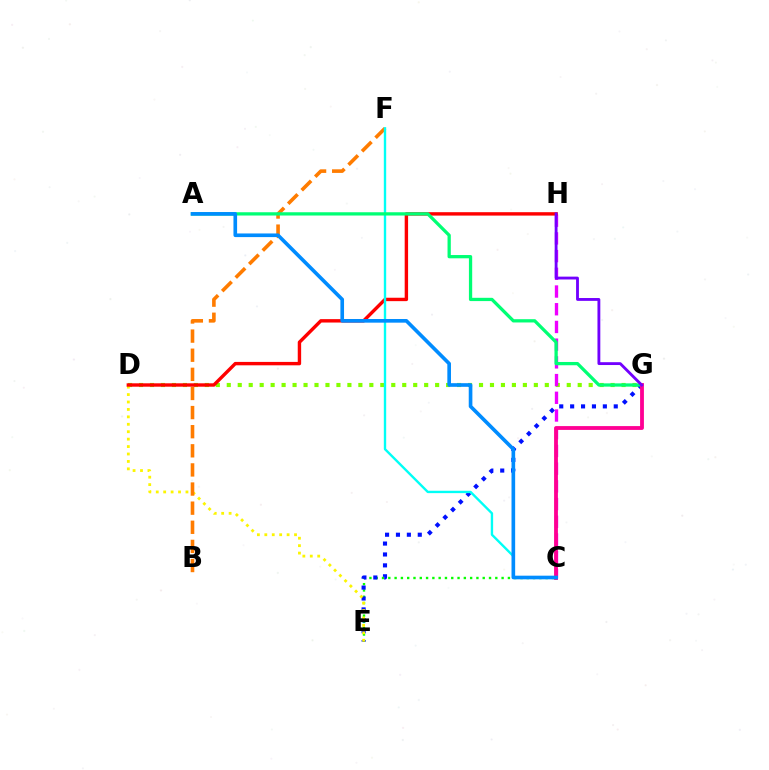{('C', 'E'): [{'color': '#08ff00', 'line_style': 'dotted', 'thickness': 1.71}], ('D', 'G'): [{'color': '#84ff00', 'line_style': 'dotted', 'thickness': 2.98}], ('E', 'G'): [{'color': '#0010ff', 'line_style': 'dotted', 'thickness': 2.96}], ('D', 'E'): [{'color': '#fcf500', 'line_style': 'dotted', 'thickness': 2.02}], ('B', 'F'): [{'color': '#ff7c00', 'line_style': 'dashed', 'thickness': 2.6}], ('C', 'H'): [{'color': '#ee00ff', 'line_style': 'dashed', 'thickness': 2.41}], ('D', 'H'): [{'color': '#ff0000', 'line_style': 'solid', 'thickness': 2.45}], ('C', 'F'): [{'color': '#00fff6', 'line_style': 'solid', 'thickness': 1.71}], ('A', 'G'): [{'color': '#00ff74', 'line_style': 'solid', 'thickness': 2.36}], ('C', 'G'): [{'color': '#ff0094', 'line_style': 'solid', 'thickness': 2.75}], ('A', 'C'): [{'color': '#008cff', 'line_style': 'solid', 'thickness': 2.62}], ('G', 'H'): [{'color': '#7200ff', 'line_style': 'solid', 'thickness': 2.05}]}